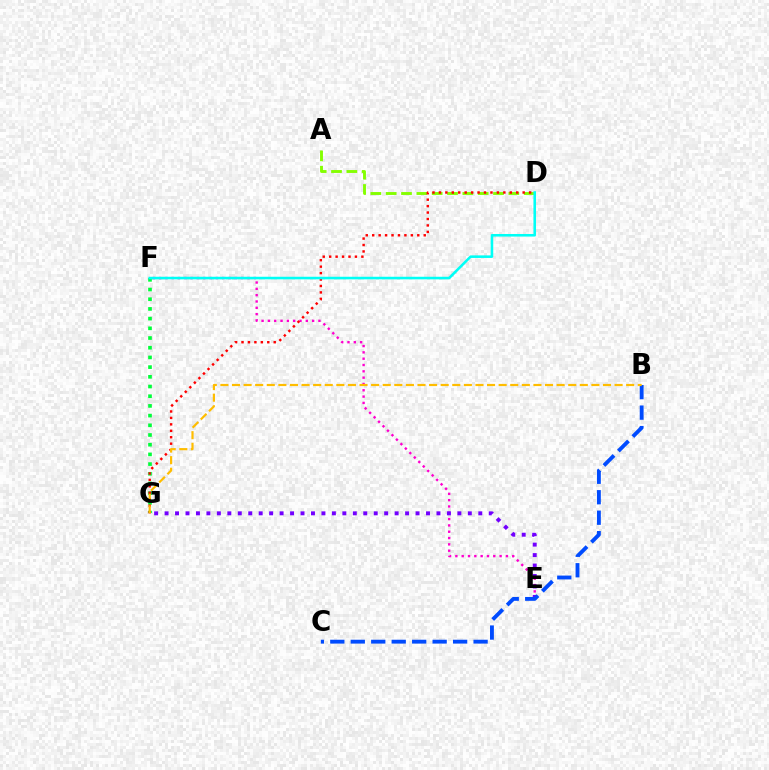{('A', 'D'): [{'color': '#84ff00', 'line_style': 'dashed', 'thickness': 2.08}], ('F', 'G'): [{'color': '#00ff39', 'line_style': 'dotted', 'thickness': 2.63}], ('E', 'F'): [{'color': '#ff00cf', 'line_style': 'dotted', 'thickness': 1.72}], ('D', 'G'): [{'color': '#ff0000', 'line_style': 'dotted', 'thickness': 1.75}], ('E', 'G'): [{'color': '#7200ff', 'line_style': 'dotted', 'thickness': 2.84}], ('B', 'C'): [{'color': '#004bff', 'line_style': 'dashed', 'thickness': 2.78}], ('D', 'F'): [{'color': '#00fff6', 'line_style': 'solid', 'thickness': 1.85}], ('B', 'G'): [{'color': '#ffbd00', 'line_style': 'dashed', 'thickness': 1.58}]}